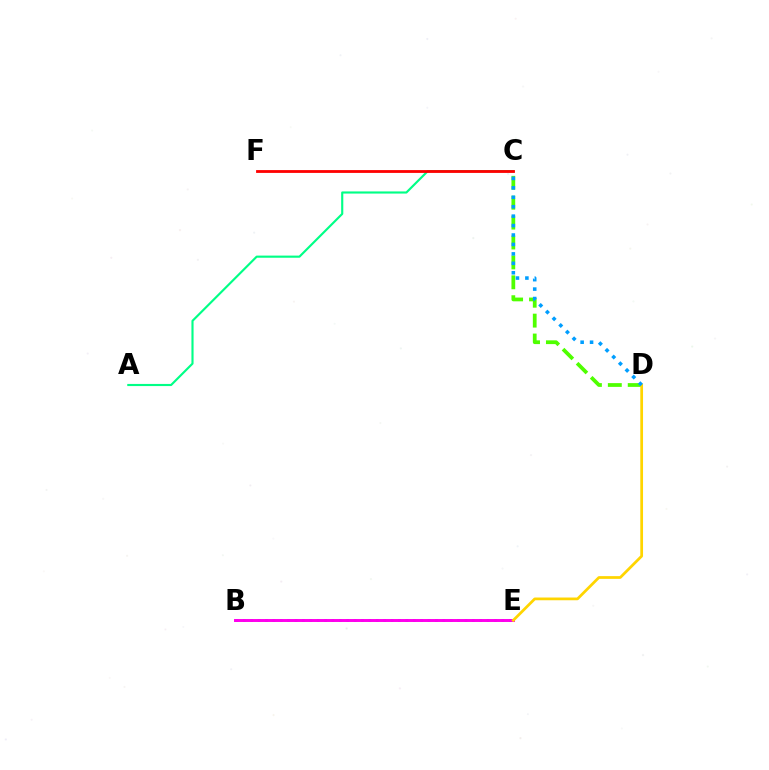{('C', 'D'): [{'color': '#4fff00', 'line_style': 'dashed', 'thickness': 2.7}, {'color': '#009eff', 'line_style': 'dotted', 'thickness': 2.56}], ('B', 'E'): [{'color': '#3700ff', 'line_style': 'dotted', 'thickness': 2.01}, {'color': '#ff00ed', 'line_style': 'solid', 'thickness': 2.13}], ('A', 'C'): [{'color': '#00ff86', 'line_style': 'solid', 'thickness': 1.54}], ('D', 'E'): [{'color': '#ffd500', 'line_style': 'solid', 'thickness': 1.97}], ('C', 'F'): [{'color': '#ff0000', 'line_style': 'solid', 'thickness': 2.03}]}